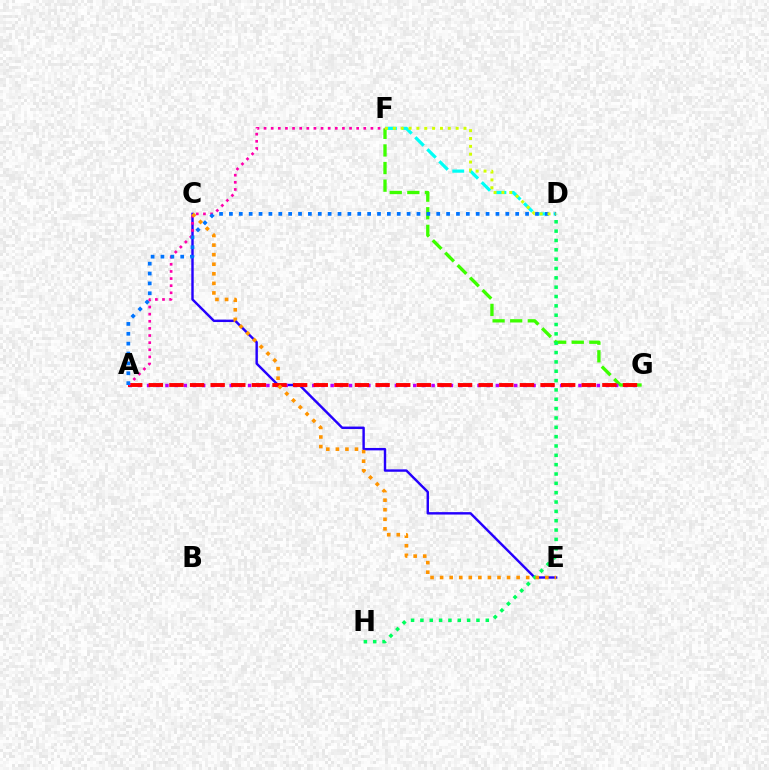{('D', 'F'): [{'color': '#00fff6', 'line_style': 'dashed', 'thickness': 2.31}, {'color': '#d1ff00', 'line_style': 'dotted', 'thickness': 2.13}], ('C', 'E'): [{'color': '#2500ff', 'line_style': 'solid', 'thickness': 1.74}, {'color': '#ff9400', 'line_style': 'dotted', 'thickness': 2.6}], ('F', 'G'): [{'color': '#3dff00', 'line_style': 'dashed', 'thickness': 2.39}], ('A', 'G'): [{'color': '#b900ff', 'line_style': 'dotted', 'thickness': 2.49}, {'color': '#ff0000', 'line_style': 'dashed', 'thickness': 2.8}], ('A', 'F'): [{'color': '#ff00ac', 'line_style': 'dotted', 'thickness': 1.94}], ('A', 'D'): [{'color': '#0074ff', 'line_style': 'dotted', 'thickness': 2.68}], ('D', 'H'): [{'color': '#00ff5c', 'line_style': 'dotted', 'thickness': 2.54}]}